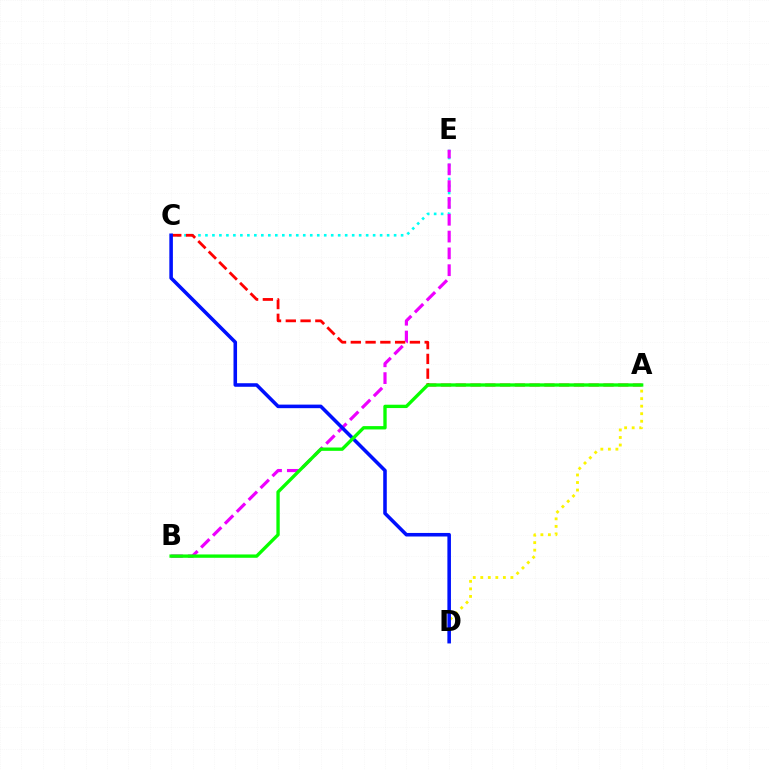{('A', 'D'): [{'color': '#fcf500', 'line_style': 'dotted', 'thickness': 2.05}], ('C', 'E'): [{'color': '#00fff6', 'line_style': 'dotted', 'thickness': 1.9}], ('B', 'E'): [{'color': '#ee00ff', 'line_style': 'dashed', 'thickness': 2.28}], ('A', 'C'): [{'color': '#ff0000', 'line_style': 'dashed', 'thickness': 2.01}], ('C', 'D'): [{'color': '#0010ff', 'line_style': 'solid', 'thickness': 2.56}], ('A', 'B'): [{'color': '#08ff00', 'line_style': 'solid', 'thickness': 2.4}]}